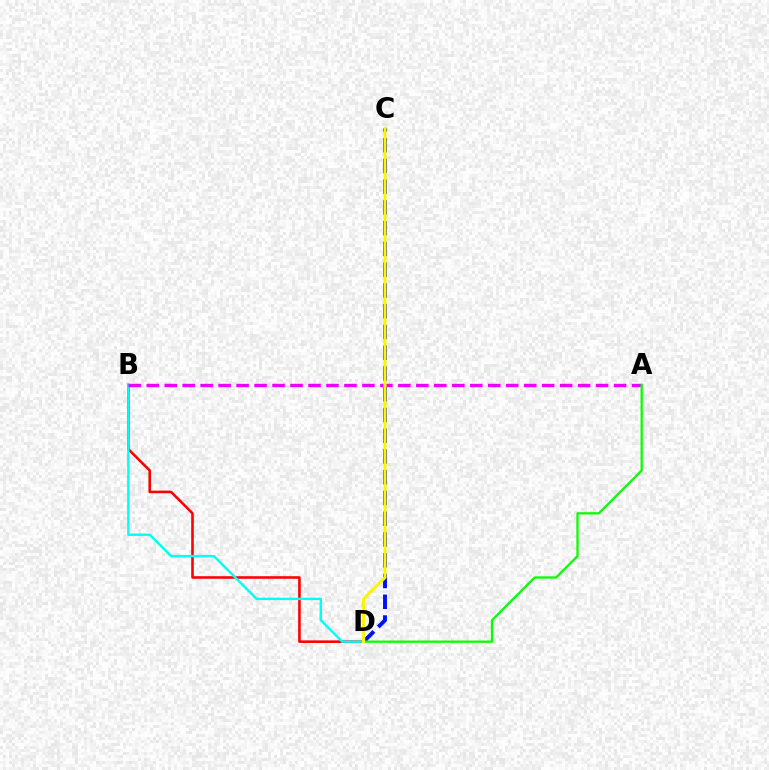{('B', 'D'): [{'color': '#ff0000', 'line_style': 'solid', 'thickness': 1.86}, {'color': '#00fff6', 'line_style': 'solid', 'thickness': 1.74}], ('C', 'D'): [{'color': '#0010ff', 'line_style': 'dashed', 'thickness': 2.82}, {'color': '#fcf500', 'line_style': 'solid', 'thickness': 2.22}], ('A', 'B'): [{'color': '#ee00ff', 'line_style': 'dashed', 'thickness': 2.44}], ('A', 'D'): [{'color': '#08ff00', 'line_style': 'solid', 'thickness': 1.64}]}